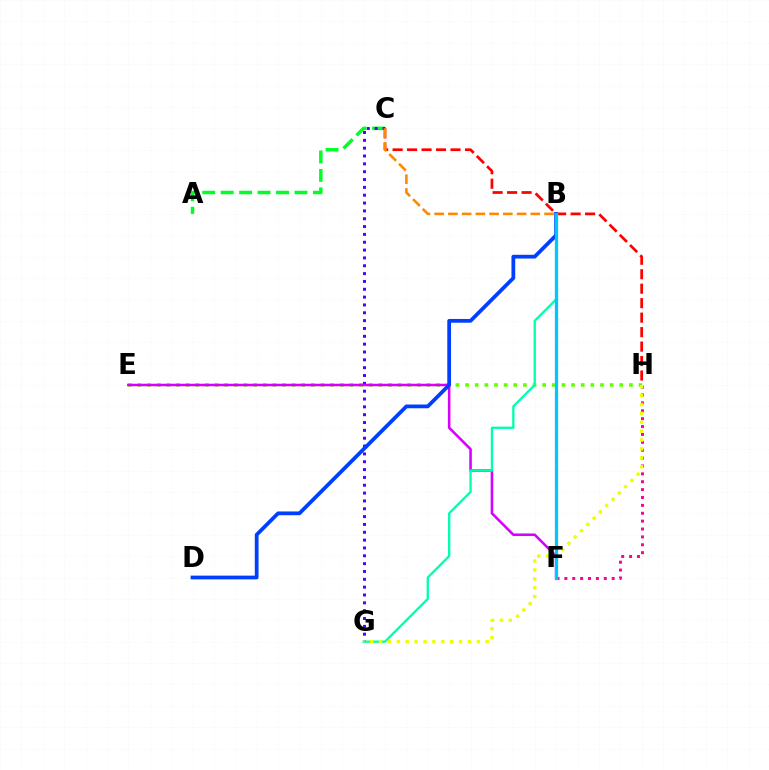{('A', 'C'): [{'color': '#00ff27', 'line_style': 'dashed', 'thickness': 2.51}], ('C', 'G'): [{'color': '#4f00ff', 'line_style': 'dotted', 'thickness': 2.13}], ('E', 'H'): [{'color': '#66ff00', 'line_style': 'dotted', 'thickness': 2.62}], ('F', 'H'): [{'color': '#ff00a0', 'line_style': 'dotted', 'thickness': 2.14}], ('E', 'F'): [{'color': '#d600ff', 'line_style': 'solid', 'thickness': 1.84}], ('B', 'G'): [{'color': '#00ffaf', 'line_style': 'solid', 'thickness': 1.68}], ('C', 'H'): [{'color': '#ff0000', 'line_style': 'dashed', 'thickness': 1.97}], ('B', 'D'): [{'color': '#003fff', 'line_style': 'solid', 'thickness': 2.71}], ('G', 'H'): [{'color': '#eeff00', 'line_style': 'dotted', 'thickness': 2.42}], ('B', 'F'): [{'color': '#00c7ff', 'line_style': 'solid', 'thickness': 2.34}], ('B', 'C'): [{'color': '#ff8800', 'line_style': 'dashed', 'thickness': 1.87}]}